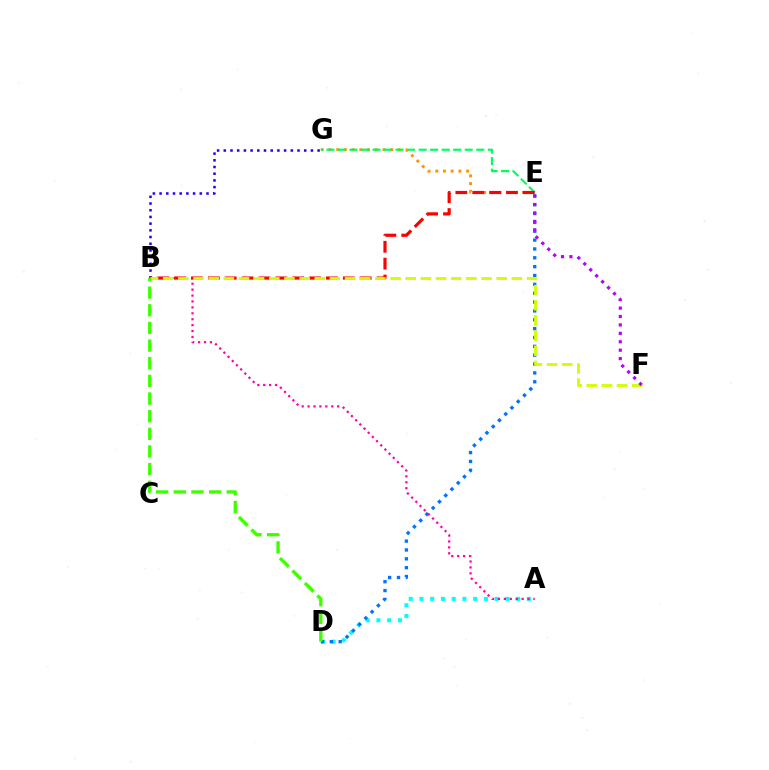{('A', 'D'): [{'color': '#00fff6', 'line_style': 'dotted', 'thickness': 2.92}], ('D', 'E'): [{'color': '#0074ff', 'line_style': 'dotted', 'thickness': 2.41}], ('E', 'G'): [{'color': '#ff9400', 'line_style': 'dotted', 'thickness': 2.09}, {'color': '#00ff5c', 'line_style': 'dashed', 'thickness': 1.57}], ('A', 'B'): [{'color': '#ff00ac', 'line_style': 'dotted', 'thickness': 1.61}], ('B', 'G'): [{'color': '#2500ff', 'line_style': 'dotted', 'thickness': 1.82}], ('B', 'E'): [{'color': '#ff0000', 'line_style': 'dashed', 'thickness': 2.29}], ('B', 'F'): [{'color': '#d1ff00', 'line_style': 'dashed', 'thickness': 2.06}], ('E', 'F'): [{'color': '#b900ff', 'line_style': 'dotted', 'thickness': 2.29}], ('B', 'D'): [{'color': '#3dff00', 'line_style': 'dashed', 'thickness': 2.4}]}